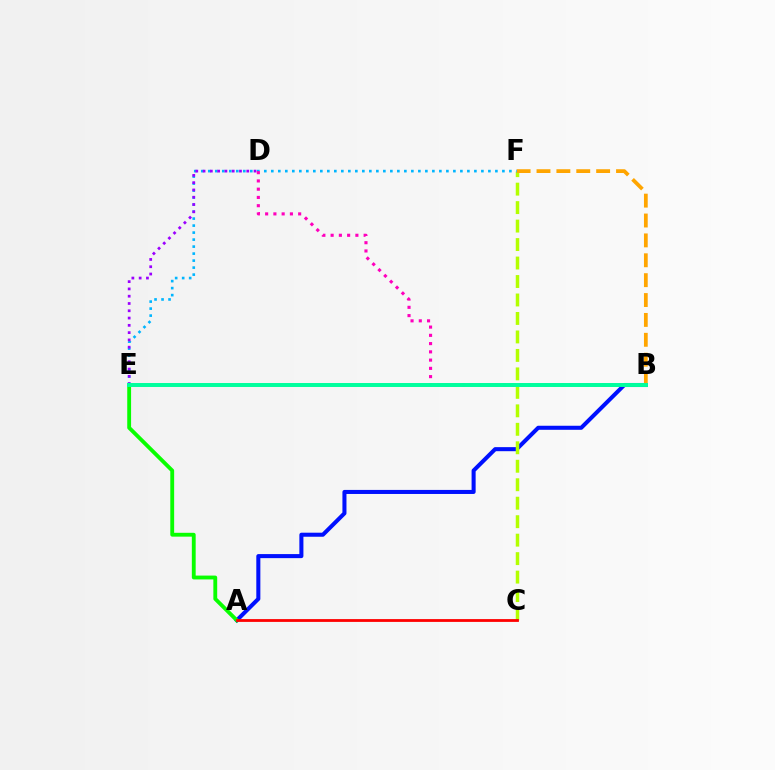{('A', 'B'): [{'color': '#0010ff', 'line_style': 'solid', 'thickness': 2.91}], ('C', 'F'): [{'color': '#b3ff00', 'line_style': 'dashed', 'thickness': 2.51}], ('B', 'F'): [{'color': '#ffa500', 'line_style': 'dashed', 'thickness': 2.7}], ('E', 'F'): [{'color': '#00b5ff', 'line_style': 'dotted', 'thickness': 1.9}], ('D', 'E'): [{'color': '#9b00ff', 'line_style': 'dotted', 'thickness': 1.98}], ('A', 'E'): [{'color': '#08ff00', 'line_style': 'solid', 'thickness': 2.77}], ('A', 'C'): [{'color': '#ff0000', 'line_style': 'solid', 'thickness': 2.01}], ('B', 'D'): [{'color': '#ff00bd', 'line_style': 'dotted', 'thickness': 2.24}], ('B', 'E'): [{'color': '#00ff9d', 'line_style': 'solid', 'thickness': 2.85}]}